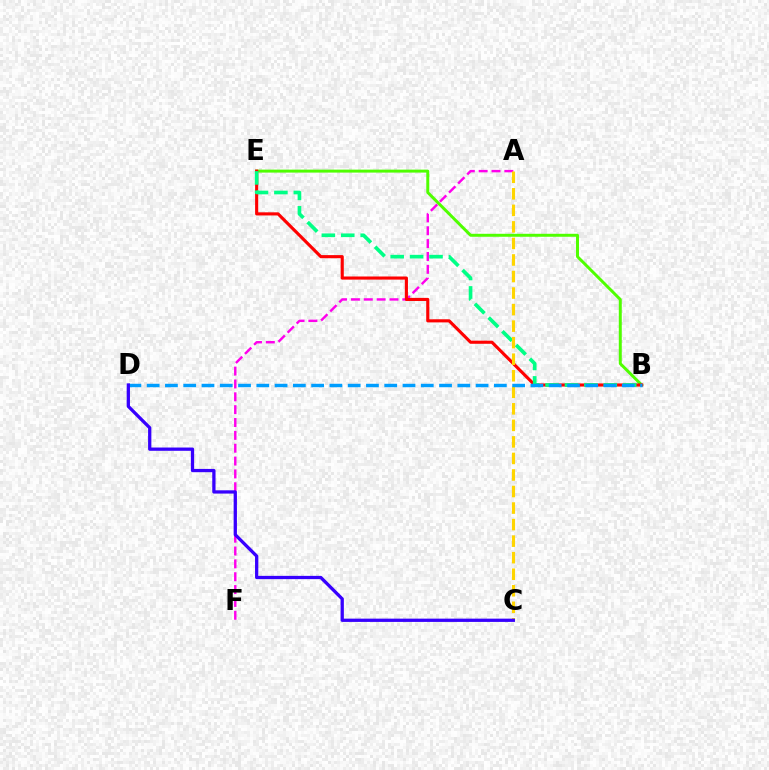{('B', 'E'): [{'color': '#4fff00', 'line_style': 'solid', 'thickness': 2.14}, {'color': '#ff0000', 'line_style': 'solid', 'thickness': 2.25}, {'color': '#00ff86', 'line_style': 'dashed', 'thickness': 2.64}], ('A', 'F'): [{'color': '#ff00ed', 'line_style': 'dashed', 'thickness': 1.75}], ('A', 'C'): [{'color': '#ffd500', 'line_style': 'dashed', 'thickness': 2.25}], ('B', 'D'): [{'color': '#009eff', 'line_style': 'dashed', 'thickness': 2.48}], ('C', 'D'): [{'color': '#3700ff', 'line_style': 'solid', 'thickness': 2.36}]}